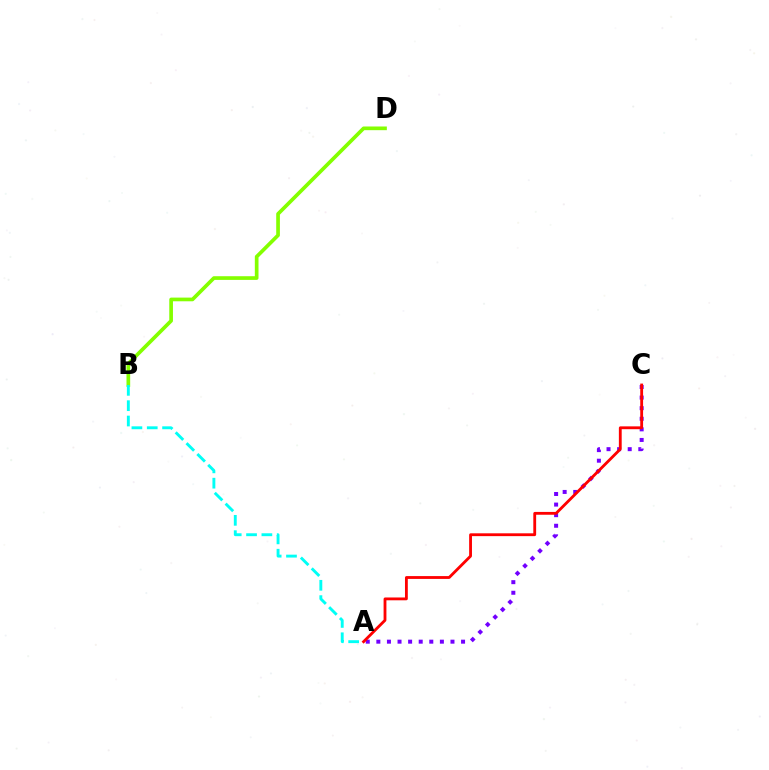{('B', 'D'): [{'color': '#84ff00', 'line_style': 'solid', 'thickness': 2.65}], ('A', 'C'): [{'color': '#7200ff', 'line_style': 'dotted', 'thickness': 2.88}, {'color': '#ff0000', 'line_style': 'solid', 'thickness': 2.03}], ('A', 'B'): [{'color': '#00fff6', 'line_style': 'dashed', 'thickness': 2.08}]}